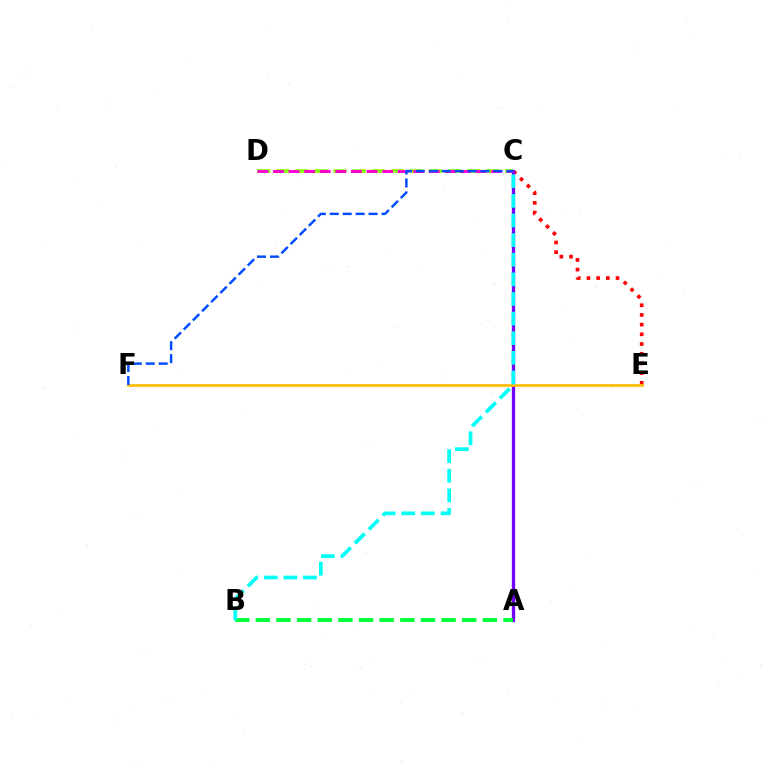{('C', 'E'): [{'color': '#ff0000', 'line_style': 'dotted', 'thickness': 2.63}], ('A', 'C'): [{'color': '#7200ff', 'line_style': 'solid', 'thickness': 2.38}], ('C', 'D'): [{'color': '#84ff00', 'line_style': 'dashed', 'thickness': 2.59}, {'color': '#ff00cf', 'line_style': 'dashed', 'thickness': 2.12}], ('E', 'F'): [{'color': '#ffbd00', 'line_style': 'solid', 'thickness': 1.95}], ('A', 'B'): [{'color': '#00ff39', 'line_style': 'dashed', 'thickness': 2.8}], ('B', 'C'): [{'color': '#00fff6', 'line_style': 'dashed', 'thickness': 2.67}], ('C', 'F'): [{'color': '#004bff', 'line_style': 'dashed', 'thickness': 1.76}]}